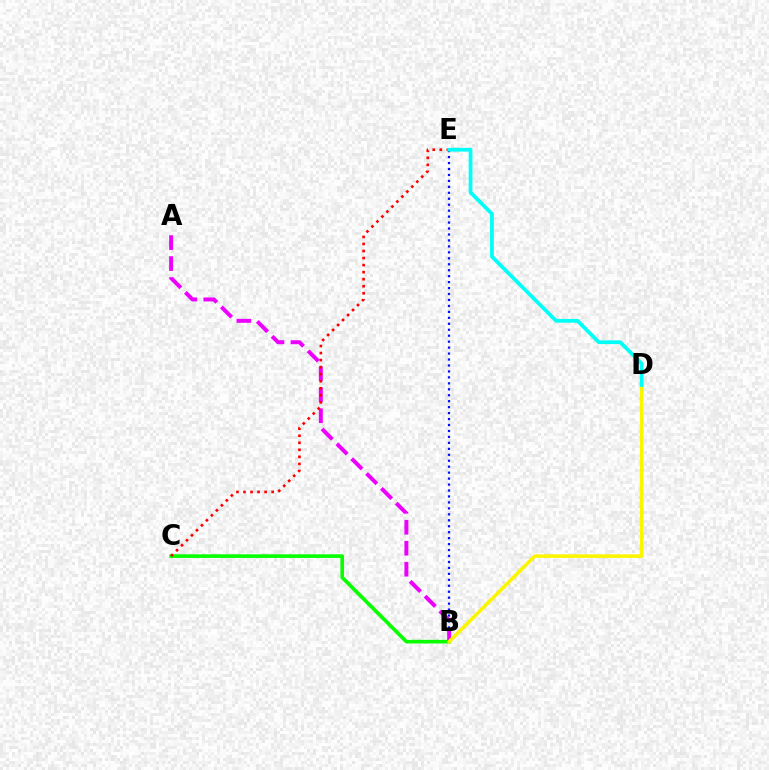{('B', 'C'): [{'color': '#08ff00', 'line_style': 'solid', 'thickness': 2.62}], ('B', 'E'): [{'color': '#0010ff', 'line_style': 'dotted', 'thickness': 1.62}], ('A', 'B'): [{'color': '#ee00ff', 'line_style': 'dashed', 'thickness': 2.85}], ('C', 'E'): [{'color': '#ff0000', 'line_style': 'dotted', 'thickness': 1.91}], ('B', 'D'): [{'color': '#fcf500', 'line_style': 'solid', 'thickness': 2.56}], ('D', 'E'): [{'color': '#00fff6', 'line_style': 'solid', 'thickness': 2.7}]}